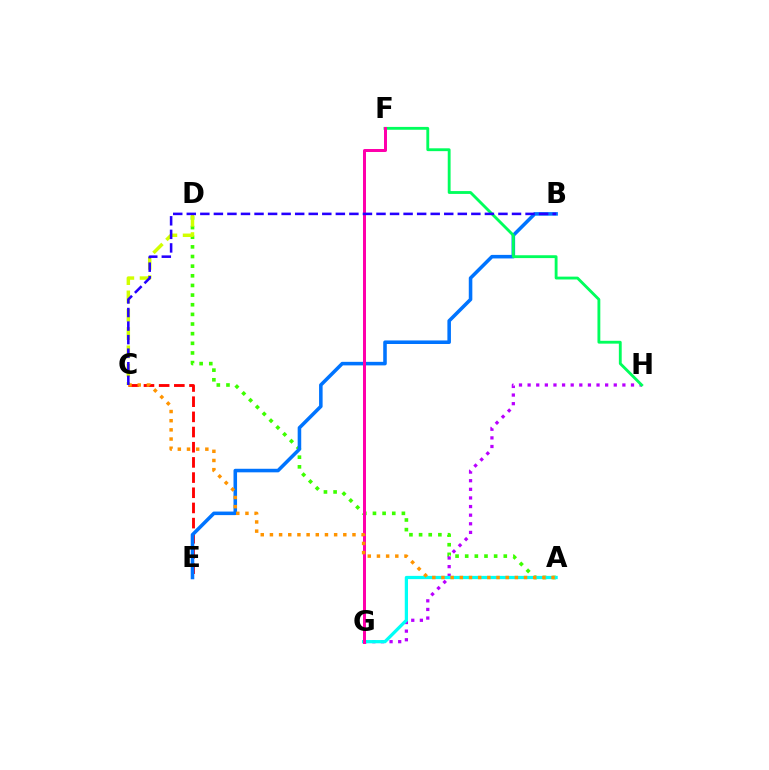{('A', 'D'): [{'color': '#3dff00', 'line_style': 'dotted', 'thickness': 2.62}], ('C', 'D'): [{'color': '#d1ff00', 'line_style': 'dashed', 'thickness': 2.49}], ('G', 'H'): [{'color': '#b900ff', 'line_style': 'dotted', 'thickness': 2.34}], ('C', 'E'): [{'color': '#ff0000', 'line_style': 'dashed', 'thickness': 2.06}], ('B', 'E'): [{'color': '#0074ff', 'line_style': 'solid', 'thickness': 2.56}], ('F', 'H'): [{'color': '#00ff5c', 'line_style': 'solid', 'thickness': 2.05}], ('A', 'G'): [{'color': '#00fff6', 'line_style': 'solid', 'thickness': 2.34}], ('F', 'G'): [{'color': '#ff00ac', 'line_style': 'solid', 'thickness': 2.15}], ('A', 'C'): [{'color': '#ff9400', 'line_style': 'dotted', 'thickness': 2.49}], ('B', 'C'): [{'color': '#2500ff', 'line_style': 'dashed', 'thickness': 1.84}]}